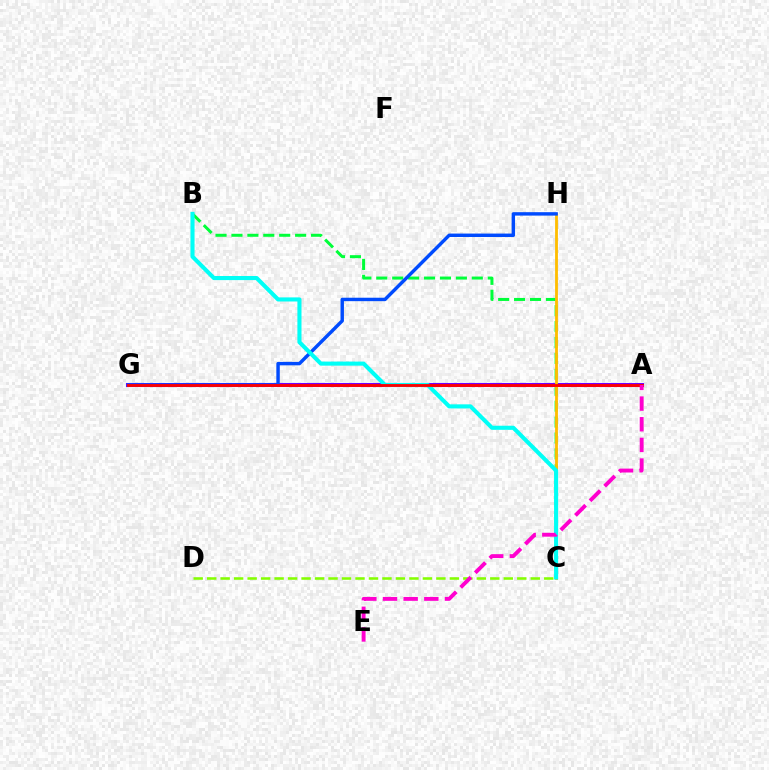{('B', 'C'): [{'color': '#00ff39', 'line_style': 'dashed', 'thickness': 2.16}, {'color': '#00fff6', 'line_style': 'solid', 'thickness': 2.94}], ('A', 'G'): [{'color': '#7200ff', 'line_style': 'solid', 'thickness': 2.93}, {'color': '#ff0000', 'line_style': 'solid', 'thickness': 2.05}], ('C', 'H'): [{'color': '#ffbd00', 'line_style': 'solid', 'thickness': 2.02}], ('G', 'H'): [{'color': '#004bff', 'line_style': 'solid', 'thickness': 2.47}], ('C', 'D'): [{'color': '#84ff00', 'line_style': 'dashed', 'thickness': 1.83}], ('A', 'E'): [{'color': '#ff00cf', 'line_style': 'dashed', 'thickness': 2.81}]}